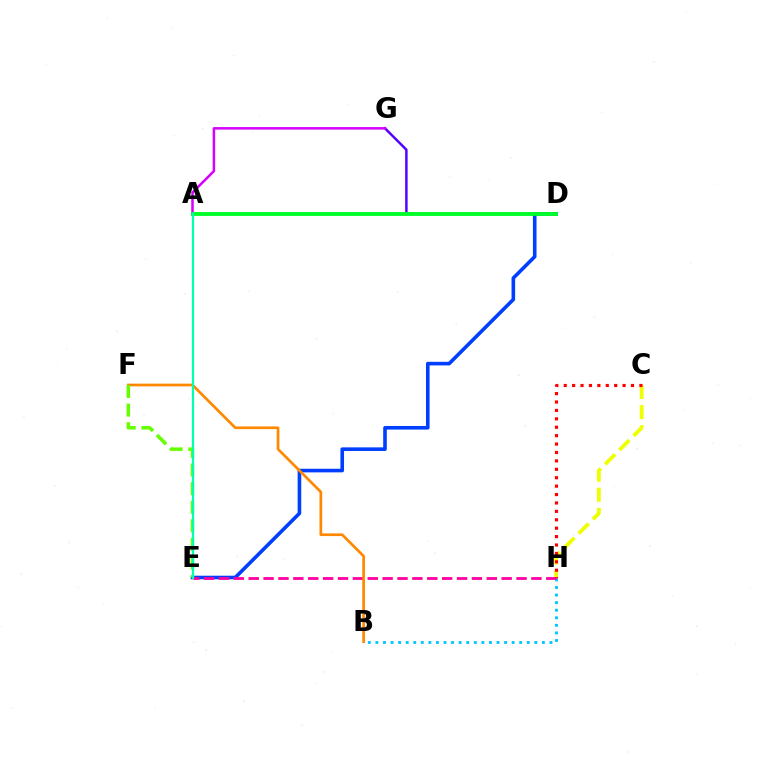{('B', 'H'): [{'color': '#00c7ff', 'line_style': 'dotted', 'thickness': 2.06}], ('D', 'G'): [{'color': '#4f00ff', 'line_style': 'solid', 'thickness': 1.77}], ('C', 'H'): [{'color': '#eeff00', 'line_style': 'dashed', 'thickness': 2.73}, {'color': '#ff0000', 'line_style': 'dotted', 'thickness': 2.29}], ('A', 'G'): [{'color': '#d600ff', 'line_style': 'solid', 'thickness': 1.81}], ('D', 'E'): [{'color': '#003fff', 'line_style': 'solid', 'thickness': 2.6}], ('E', 'H'): [{'color': '#ff00a0', 'line_style': 'dashed', 'thickness': 2.02}], ('A', 'D'): [{'color': '#00ff27', 'line_style': 'solid', 'thickness': 2.76}], ('B', 'F'): [{'color': '#ff8800', 'line_style': 'solid', 'thickness': 1.94}], ('E', 'F'): [{'color': '#66ff00', 'line_style': 'dashed', 'thickness': 2.53}], ('A', 'E'): [{'color': '#00ffaf', 'line_style': 'solid', 'thickness': 1.59}]}